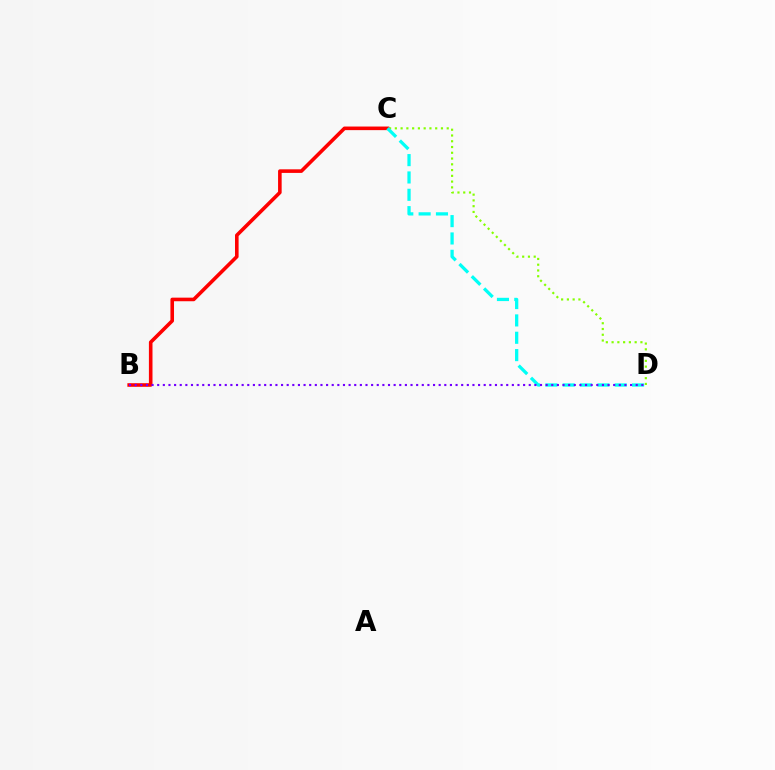{('C', 'D'): [{'color': '#84ff00', 'line_style': 'dotted', 'thickness': 1.57}, {'color': '#00fff6', 'line_style': 'dashed', 'thickness': 2.36}], ('B', 'C'): [{'color': '#ff0000', 'line_style': 'solid', 'thickness': 2.58}], ('B', 'D'): [{'color': '#7200ff', 'line_style': 'dotted', 'thickness': 1.53}]}